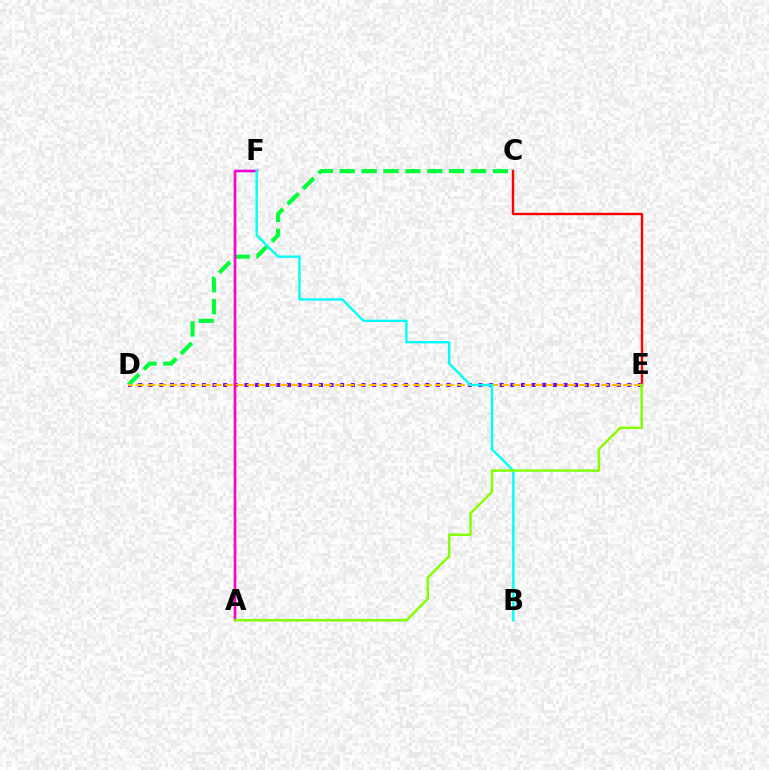{('D', 'E'): [{'color': '#7200ff', 'line_style': 'dotted', 'thickness': 2.89}, {'color': '#ffbd00', 'line_style': 'dashed', 'thickness': 1.5}], ('C', 'D'): [{'color': '#00ff39', 'line_style': 'dashed', 'thickness': 2.97}], ('A', 'F'): [{'color': '#004bff', 'line_style': 'solid', 'thickness': 1.65}, {'color': '#ff00cf', 'line_style': 'solid', 'thickness': 1.76}], ('C', 'E'): [{'color': '#ff0000', 'line_style': 'solid', 'thickness': 1.72}], ('B', 'F'): [{'color': '#00fff6', 'line_style': 'solid', 'thickness': 1.72}], ('A', 'E'): [{'color': '#84ff00', 'line_style': 'solid', 'thickness': 1.78}]}